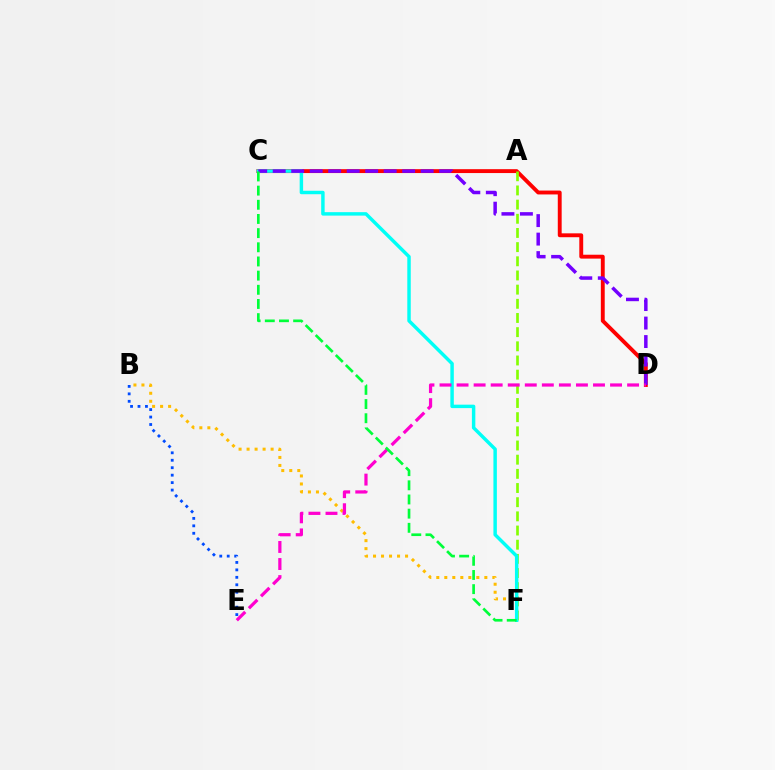{('B', 'F'): [{'color': '#ffbd00', 'line_style': 'dotted', 'thickness': 2.18}], ('C', 'D'): [{'color': '#ff0000', 'line_style': 'solid', 'thickness': 2.8}, {'color': '#7200ff', 'line_style': 'dashed', 'thickness': 2.51}], ('A', 'F'): [{'color': '#84ff00', 'line_style': 'dashed', 'thickness': 1.93}], ('C', 'F'): [{'color': '#00fff6', 'line_style': 'solid', 'thickness': 2.48}, {'color': '#00ff39', 'line_style': 'dashed', 'thickness': 1.92}], ('B', 'E'): [{'color': '#004bff', 'line_style': 'dotted', 'thickness': 2.02}], ('D', 'E'): [{'color': '#ff00cf', 'line_style': 'dashed', 'thickness': 2.32}]}